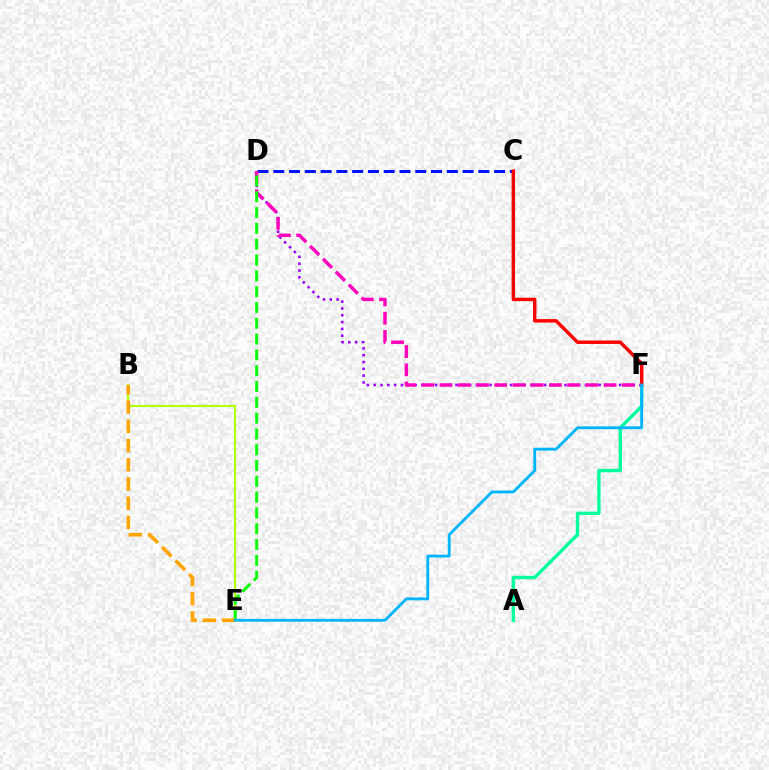{('D', 'F'): [{'color': '#9b00ff', 'line_style': 'dotted', 'thickness': 1.85}, {'color': '#ff00bd', 'line_style': 'dashed', 'thickness': 2.48}], ('B', 'E'): [{'color': '#b3ff00', 'line_style': 'solid', 'thickness': 1.52}, {'color': '#ffa500', 'line_style': 'dashed', 'thickness': 2.61}], ('A', 'F'): [{'color': '#00ff9d', 'line_style': 'solid', 'thickness': 2.43}], ('C', 'D'): [{'color': '#0010ff', 'line_style': 'dashed', 'thickness': 2.14}], ('D', 'E'): [{'color': '#08ff00', 'line_style': 'dashed', 'thickness': 2.15}], ('C', 'F'): [{'color': '#ff0000', 'line_style': 'solid', 'thickness': 2.48}], ('E', 'F'): [{'color': '#00b5ff', 'line_style': 'solid', 'thickness': 2.06}]}